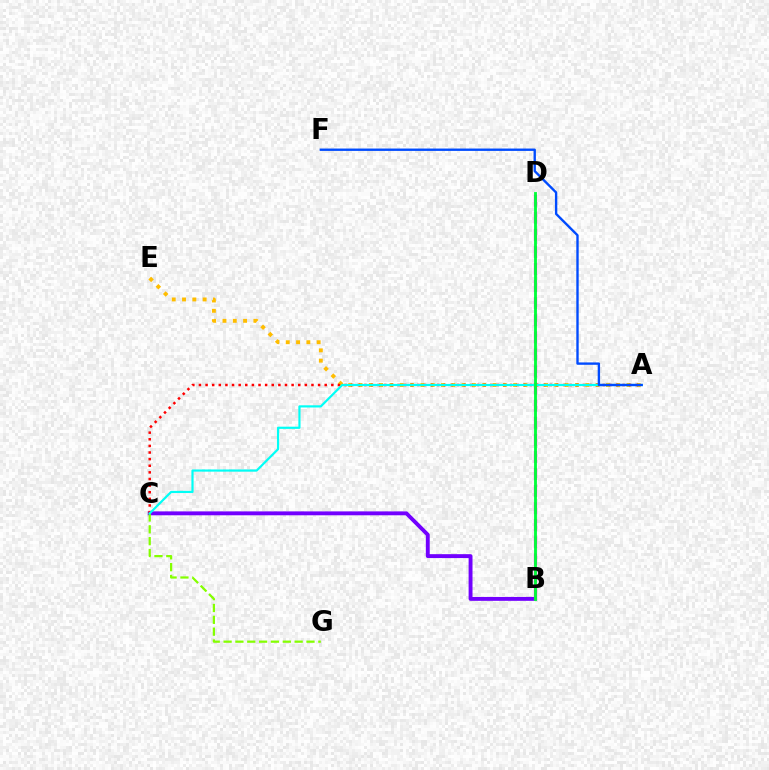{('B', 'C'): [{'color': '#7200ff', 'line_style': 'solid', 'thickness': 2.8}], ('A', 'E'): [{'color': '#ffbd00', 'line_style': 'dotted', 'thickness': 2.8}], ('A', 'C'): [{'color': '#ff0000', 'line_style': 'dotted', 'thickness': 1.8}, {'color': '#00fff6', 'line_style': 'solid', 'thickness': 1.57}], ('B', 'D'): [{'color': '#ff00cf', 'line_style': 'dashed', 'thickness': 2.32}, {'color': '#00ff39', 'line_style': 'solid', 'thickness': 2.05}], ('C', 'G'): [{'color': '#84ff00', 'line_style': 'dashed', 'thickness': 1.61}], ('A', 'F'): [{'color': '#004bff', 'line_style': 'solid', 'thickness': 1.71}]}